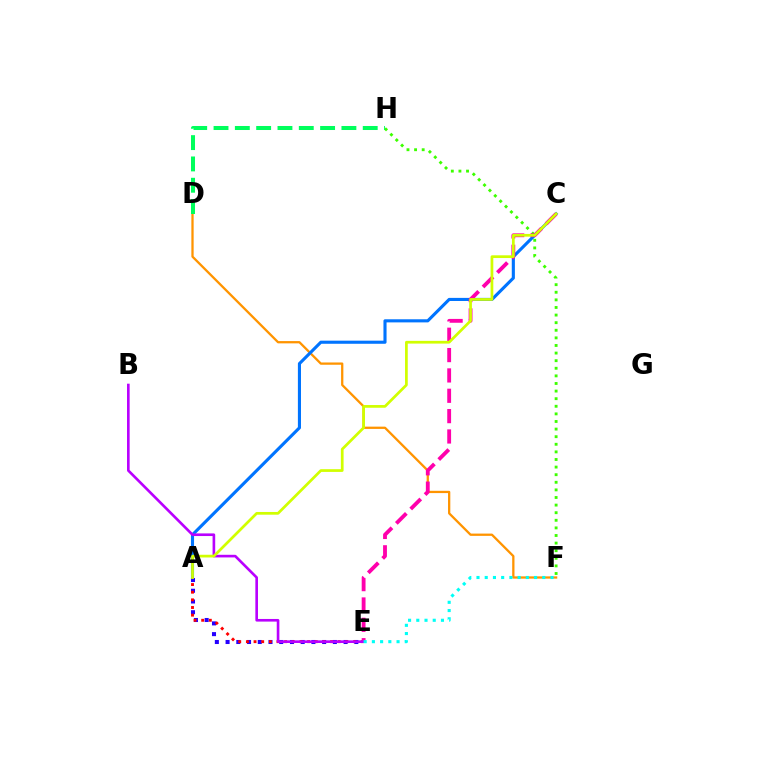{('A', 'E'): [{'color': '#2500ff', 'line_style': 'dotted', 'thickness': 2.92}, {'color': '#ff0000', 'line_style': 'dotted', 'thickness': 2.08}], ('F', 'H'): [{'color': '#3dff00', 'line_style': 'dotted', 'thickness': 2.07}], ('D', 'F'): [{'color': '#ff9400', 'line_style': 'solid', 'thickness': 1.64}], ('A', 'C'): [{'color': '#0074ff', 'line_style': 'solid', 'thickness': 2.24}, {'color': '#d1ff00', 'line_style': 'solid', 'thickness': 1.96}], ('C', 'E'): [{'color': '#ff00ac', 'line_style': 'dashed', 'thickness': 2.76}], ('D', 'H'): [{'color': '#00ff5c', 'line_style': 'dashed', 'thickness': 2.9}], ('B', 'E'): [{'color': '#b900ff', 'line_style': 'solid', 'thickness': 1.89}], ('E', 'F'): [{'color': '#00fff6', 'line_style': 'dotted', 'thickness': 2.23}]}